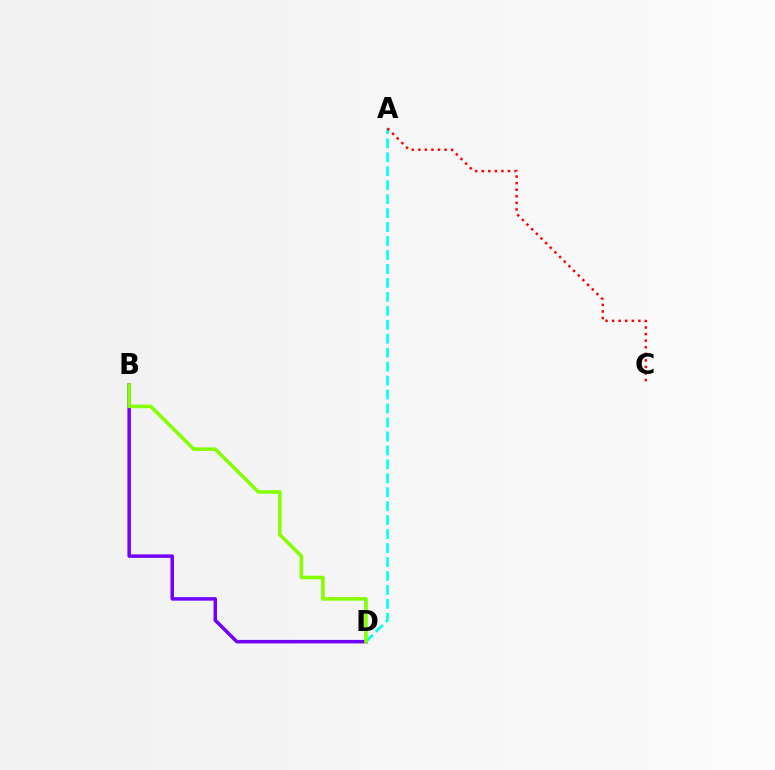{('B', 'D'): [{'color': '#7200ff', 'line_style': 'solid', 'thickness': 2.52}, {'color': '#84ff00', 'line_style': 'solid', 'thickness': 2.55}], ('A', 'D'): [{'color': '#00fff6', 'line_style': 'dashed', 'thickness': 1.9}], ('A', 'C'): [{'color': '#ff0000', 'line_style': 'dotted', 'thickness': 1.78}]}